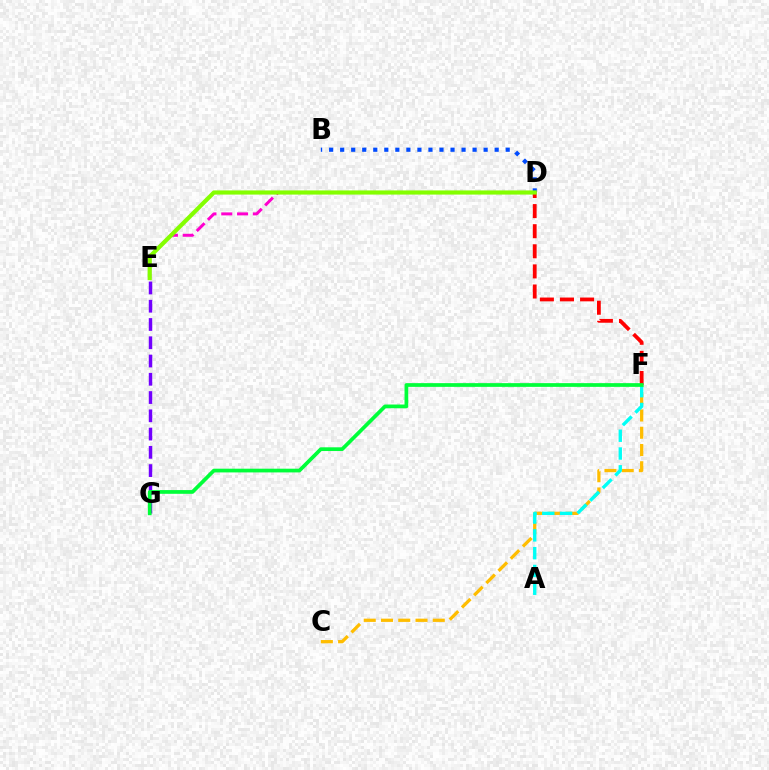{('D', 'E'): [{'color': '#ff00cf', 'line_style': 'dashed', 'thickness': 2.15}, {'color': '#84ff00', 'line_style': 'solid', 'thickness': 3.0}], ('B', 'D'): [{'color': '#004bff', 'line_style': 'dotted', 'thickness': 3.0}], ('E', 'G'): [{'color': '#7200ff', 'line_style': 'dashed', 'thickness': 2.48}], ('C', 'F'): [{'color': '#ffbd00', 'line_style': 'dashed', 'thickness': 2.34}], ('D', 'F'): [{'color': '#ff0000', 'line_style': 'dashed', 'thickness': 2.73}], ('A', 'F'): [{'color': '#00fff6', 'line_style': 'dashed', 'thickness': 2.42}], ('F', 'G'): [{'color': '#00ff39', 'line_style': 'solid', 'thickness': 2.68}]}